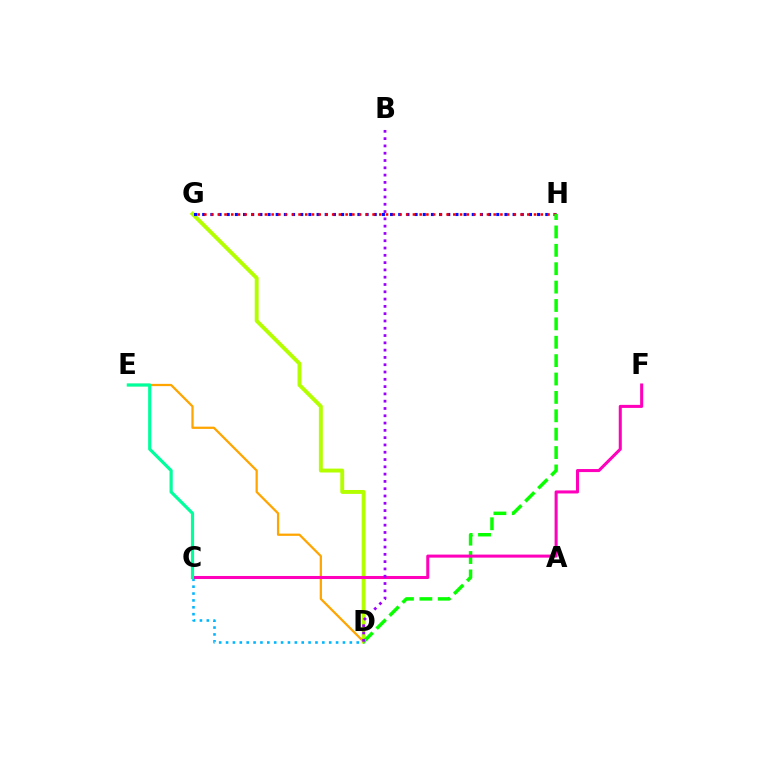{('D', 'G'): [{'color': '#b3ff00', 'line_style': 'solid', 'thickness': 2.81}], ('C', 'D'): [{'color': '#00b5ff', 'line_style': 'dotted', 'thickness': 1.87}], ('G', 'H'): [{'color': '#0010ff', 'line_style': 'dotted', 'thickness': 2.22}, {'color': '#ff0000', 'line_style': 'dotted', 'thickness': 1.83}], ('D', 'E'): [{'color': '#ffa500', 'line_style': 'solid', 'thickness': 1.62}], ('D', 'H'): [{'color': '#08ff00', 'line_style': 'dashed', 'thickness': 2.5}], ('C', 'F'): [{'color': '#ff00bd', 'line_style': 'solid', 'thickness': 2.19}], ('C', 'E'): [{'color': '#00ff9d', 'line_style': 'solid', 'thickness': 2.29}], ('B', 'D'): [{'color': '#9b00ff', 'line_style': 'dotted', 'thickness': 1.98}]}